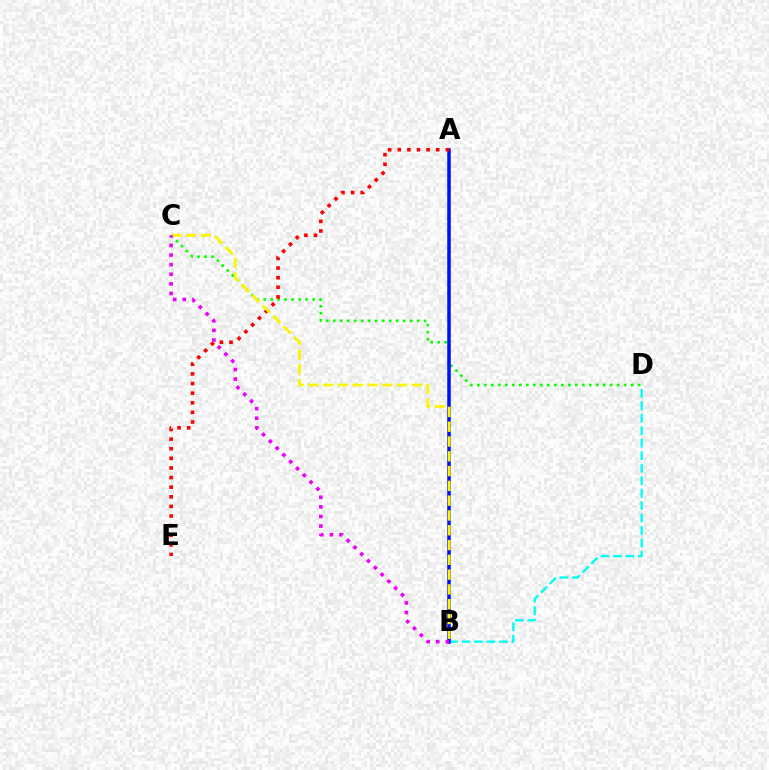{('C', 'D'): [{'color': '#08ff00', 'line_style': 'dotted', 'thickness': 1.9}], ('B', 'D'): [{'color': '#00fff6', 'line_style': 'dashed', 'thickness': 1.69}], ('A', 'B'): [{'color': '#0010ff', 'line_style': 'solid', 'thickness': 2.54}], ('A', 'E'): [{'color': '#ff0000', 'line_style': 'dotted', 'thickness': 2.61}], ('B', 'C'): [{'color': '#fcf500', 'line_style': 'dashed', 'thickness': 2.01}, {'color': '#ee00ff', 'line_style': 'dotted', 'thickness': 2.61}]}